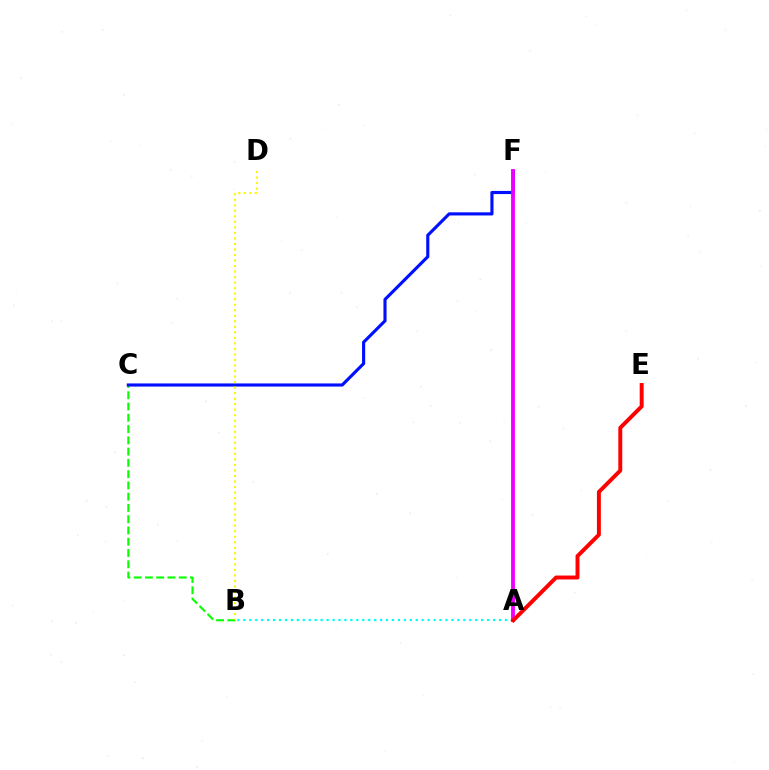{('A', 'B'): [{'color': '#00fff6', 'line_style': 'dotted', 'thickness': 1.62}], ('B', 'C'): [{'color': '#08ff00', 'line_style': 'dashed', 'thickness': 1.53}], ('C', 'F'): [{'color': '#0010ff', 'line_style': 'solid', 'thickness': 2.26}], ('B', 'D'): [{'color': '#fcf500', 'line_style': 'dotted', 'thickness': 1.5}], ('A', 'F'): [{'color': '#ee00ff', 'line_style': 'solid', 'thickness': 2.78}], ('A', 'E'): [{'color': '#ff0000', 'line_style': 'solid', 'thickness': 2.83}]}